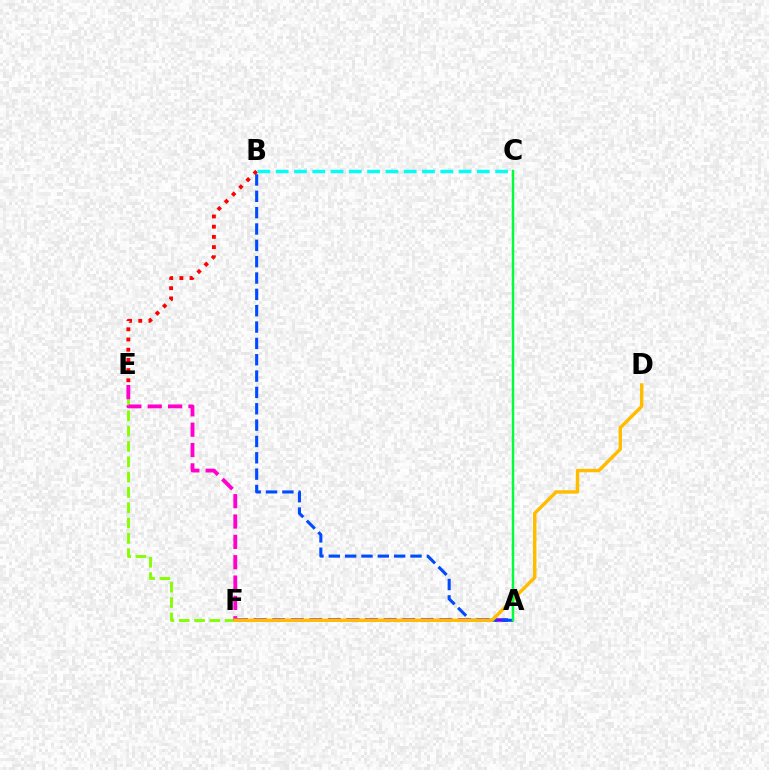{('A', 'F'): [{'color': '#7200ff', 'line_style': 'dashed', 'thickness': 2.52}], ('A', 'B'): [{'color': '#004bff', 'line_style': 'dashed', 'thickness': 2.22}], ('B', 'E'): [{'color': '#ff0000', 'line_style': 'dotted', 'thickness': 2.77}], ('E', 'F'): [{'color': '#84ff00', 'line_style': 'dashed', 'thickness': 2.08}, {'color': '#ff00cf', 'line_style': 'dashed', 'thickness': 2.76}], ('D', 'F'): [{'color': '#ffbd00', 'line_style': 'solid', 'thickness': 2.47}], ('B', 'C'): [{'color': '#00fff6', 'line_style': 'dashed', 'thickness': 2.48}], ('A', 'C'): [{'color': '#00ff39', 'line_style': 'solid', 'thickness': 1.78}]}